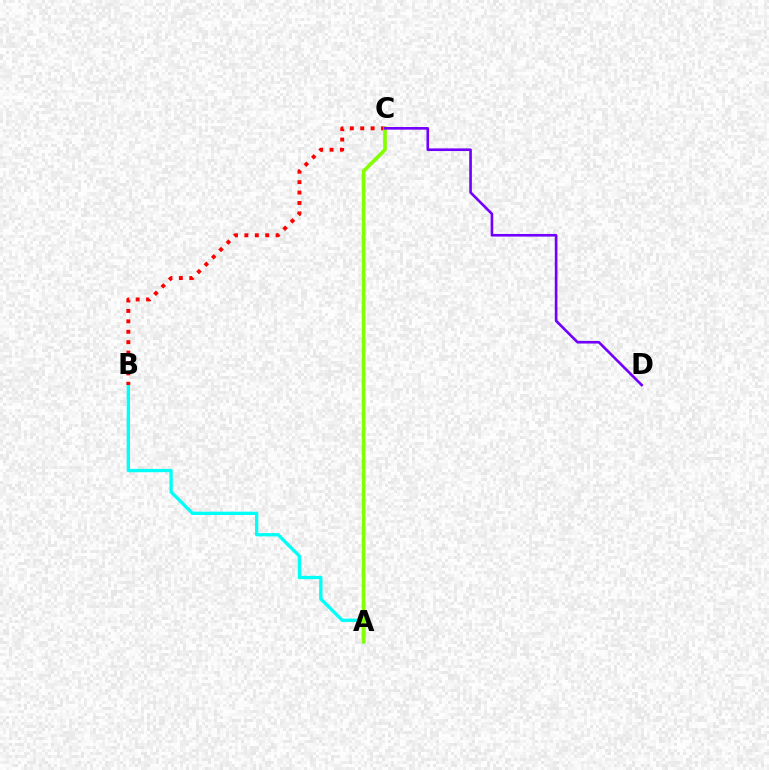{('A', 'B'): [{'color': '#00fff6', 'line_style': 'solid', 'thickness': 2.38}], ('B', 'C'): [{'color': '#ff0000', 'line_style': 'dotted', 'thickness': 2.83}], ('A', 'C'): [{'color': '#84ff00', 'line_style': 'solid', 'thickness': 2.64}], ('C', 'D'): [{'color': '#7200ff', 'line_style': 'solid', 'thickness': 1.9}]}